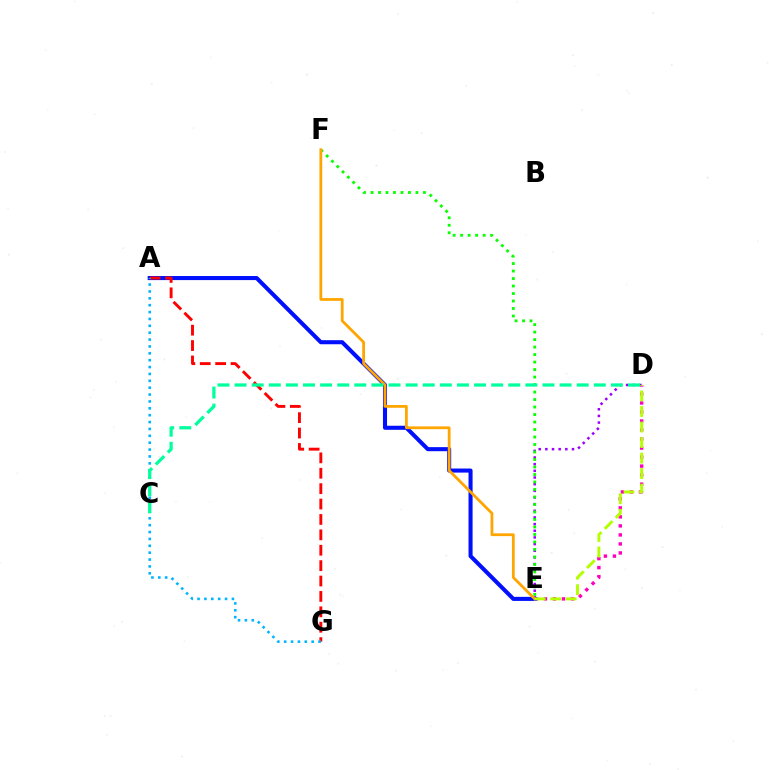{('D', 'E'): [{'color': '#9b00ff', 'line_style': 'dotted', 'thickness': 1.81}, {'color': '#ff00bd', 'line_style': 'dotted', 'thickness': 2.45}, {'color': '#b3ff00', 'line_style': 'dashed', 'thickness': 2.11}], ('A', 'E'): [{'color': '#0010ff', 'line_style': 'solid', 'thickness': 2.92}], ('A', 'G'): [{'color': '#ff0000', 'line_style': 'dashed', 'thickness': 2.09}, {'color': '#00b5ff', 'line_style': 'dotted', 'thickness': 1.87}], ('E', 'F'): [{'color': '#08ff00', 'line_style': 'dotted', 'thickness': 2.04}, {'color': '#ffa500', 'line_style': 'solid', 'thickness': 2.0}], ('C', 'D'): [{'color': '#00ff9d', 'line_style': 'dashed', 'thickness': 2.32}]}